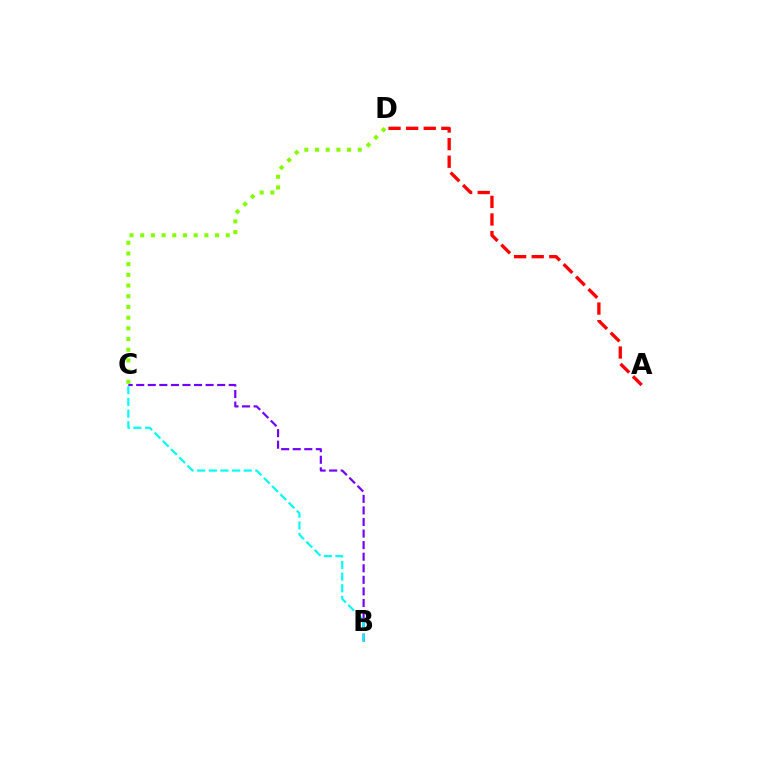{('B', 'C'): [{'color': '#7200ff', 'line_style': 'dashed', 'thickness': 1.57}, {'color': '#00fff6', 'line_style': 'dashed', 'thickness': 1.58}], ('A', 'D'): [{'color': '#ff0000', 'line_style': 'dashed', 'thickness': 2.39}], ('C', 'D'): [{'color': '#84ff00', 'line_style': 'dotted', 'thickness': 2.91}]}